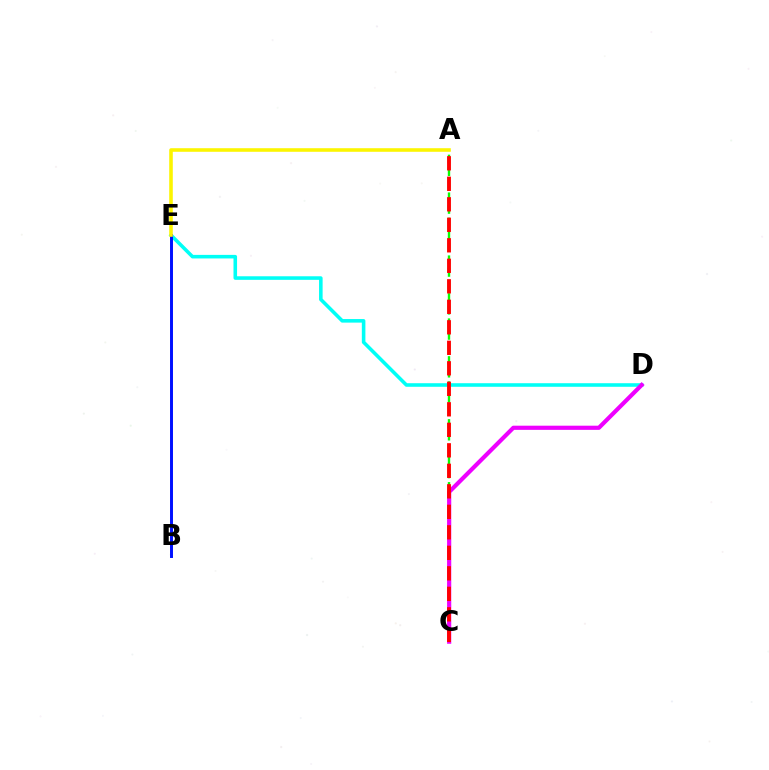{('D', 'E'): [{'color': '#00fff6', 'line_style': 'solid', 'thickness': 2.57}], ('A', 'C'): [{'color': '#08ff00', 'line_style': 'dashed', 'thickness': 1.71}, {'color': '#ff0000', 'line_style': 'dashed', 'thickness': 2.79}], ('B', 'E'): [{'color': '#0010ff', 'line_style': 'solid', 'thickness': 2.13}], ('C', 'D'): [{'color': '#ee00ff', 'line_style': 'solid', 'thickness': 3.0}], ('A', 'E'): [{'color': '#fcf500', 'line_style': 'solid', 'thickness': 2.58}]}